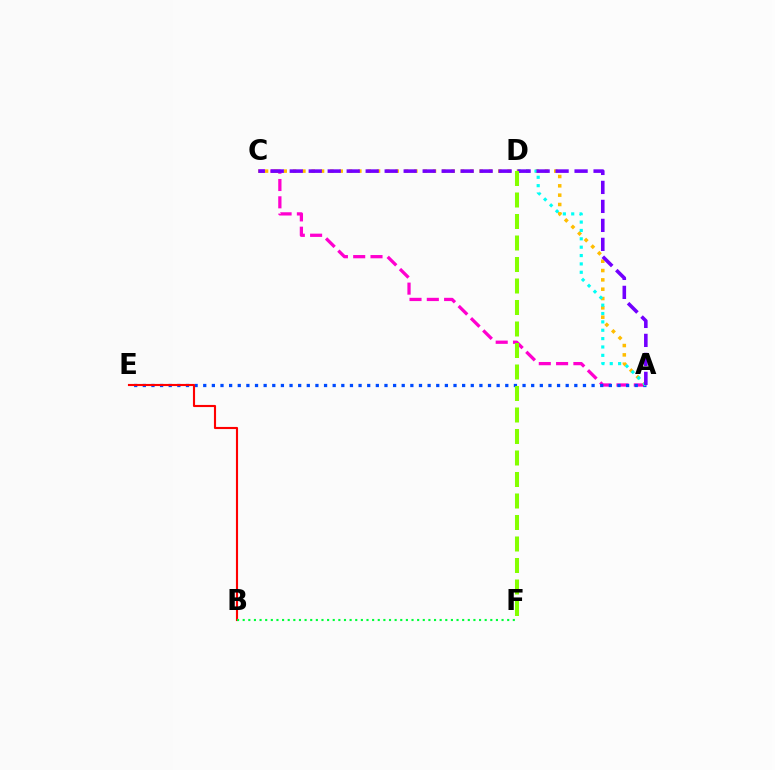{('A', 'C'): [{'color': '#ff00cf', 'line_style': 'dashed', 'thickness': 2.35}, {'color': '#ffbd00', 'line_style': 'dotted', 'thickness': 2.53}, {'color': '#7200ff', 'line_style': 'dashed', 'thickness': 2.58}], ('A', 'E'): [{'color': '#004bff', 'line_style': 'dotted', 'thickness': 2.34}], ('A', 'D'): [{'color': '#00fff6', 'line_style': 'dotted', 'thickness': 2.27}], ('B', 'E'): [{'color': '#ff0000', 'line_style': 'solid', 'thickness': 1.53}], ('B', 'F'): [{'color': '#00ff39', 'line_style': 'dotted', 'thickness': 1.53}], ('D', 'F'): [{'color': '#84ff00', 'line_style': 'dashed', 'thickness': 2.92}]}